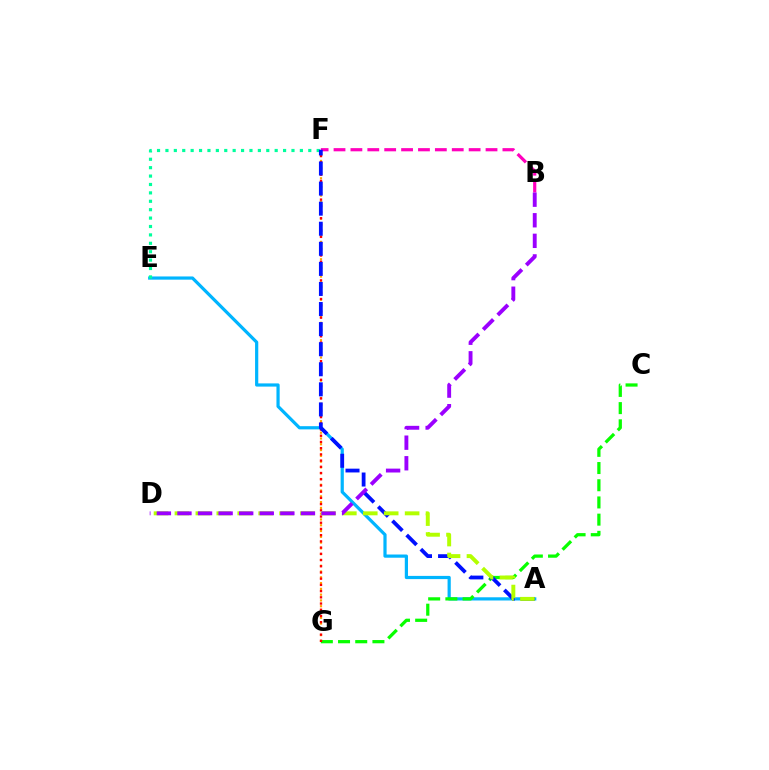{('A', 'E'): [{'color': '#00b5ff', 'line_style': 'solid', 'thickness': 2.31}], ('C', 'G'): [{'color': '#08ff00', 'line_style': 'dashed', 'thickness': 2.34}], ('F', 'G'): [{'color': '#ffa500', 'line_style': 'dotted', 'thickness': 1.57}, {'color': '#ff0000', 'line_style': 'dotted', 'thickness': 1.69}], ('E', 'F'): [{'color': '#00ff9d', 'line_style': 'dotted', 'thickness': 2.28}], ('B', 'F'): [{'color': '#ff00bd', 'line_style': 'dashed', 'thickness': 2.29}], ('A', 'F'): [{'color': '#0010ff', 'line_style': 'dashed', 'thickness': 2.73}], ('A', 'D'): [{'color': '#b3ff00', 'line_style': 'dashed', 'thickness': 2.84}], ('B', 'D'): [{'color': '#9b00ff', 'line_style': 'dashed', 'thickness': 2.8}]}